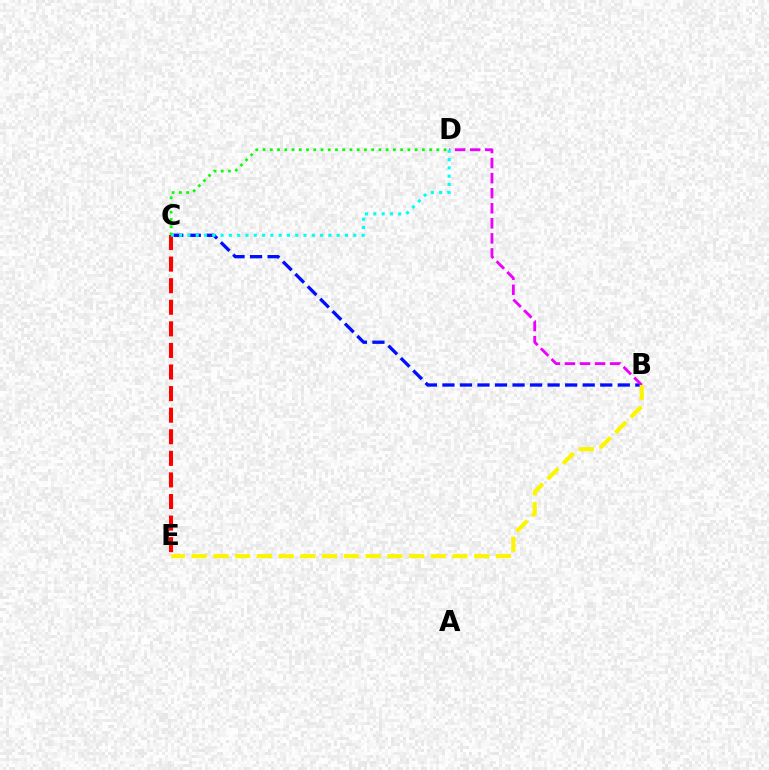{('B', 'C'): [{'color': '#0010ff', 'line_style': 'dashed', 'thickness': 2.38}], ('B', 'D'): [{'color': '#ee00ff', 'line_style': 'dashed', 'thickness': 2.05}], ('C', 'E'): [{'color': '#ff0000', 'line_style': 'dashed', 'thickness': 2.93}], ('C', 'D'): [{'color': '#08ff00', 'line_style': 'dotted', 'thickness': 1.97}, {'color': '#00fff6', 'line_style': 'dotted', 'thickness': 2.25}], ('B', 'E'): [{'color': '#fcf500', 'line_style': 'dashed', 'thickness': 2.95}]}